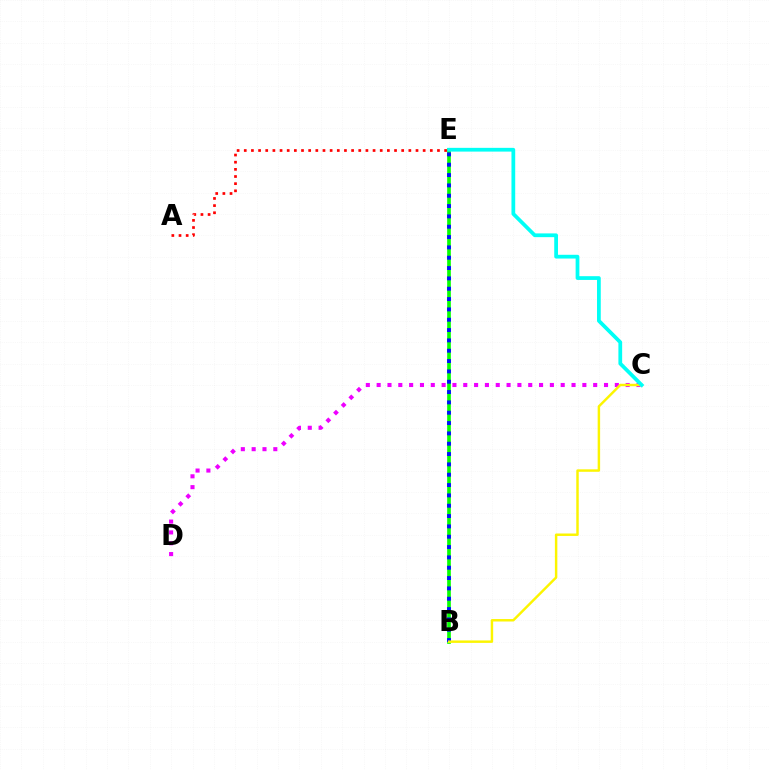{('A', 'E'): [{'color': '#ff0000', 'line_style': 'dotted', 'thickness': 1.94}], ('B', 'E'): [{'color': '#08ff00', 'line_style': 'solid', 'thickness': 2.65}, {'color': '#0010ff', 'line_style': 'dotted', 'thickness': 2.81}], ('C', 'D'): [{'color': '#ee00ff', 'line_style': 'dotted', 'thickness': 2.94}], ('B', 'C'): [{'color': '#fcf500', 'line_style': 'solid', 'thickness': 1.76}], ('C', 'E'): [{'color': '#00fff6', 'line_style': 'solid', 'thickness': 2.7}]}